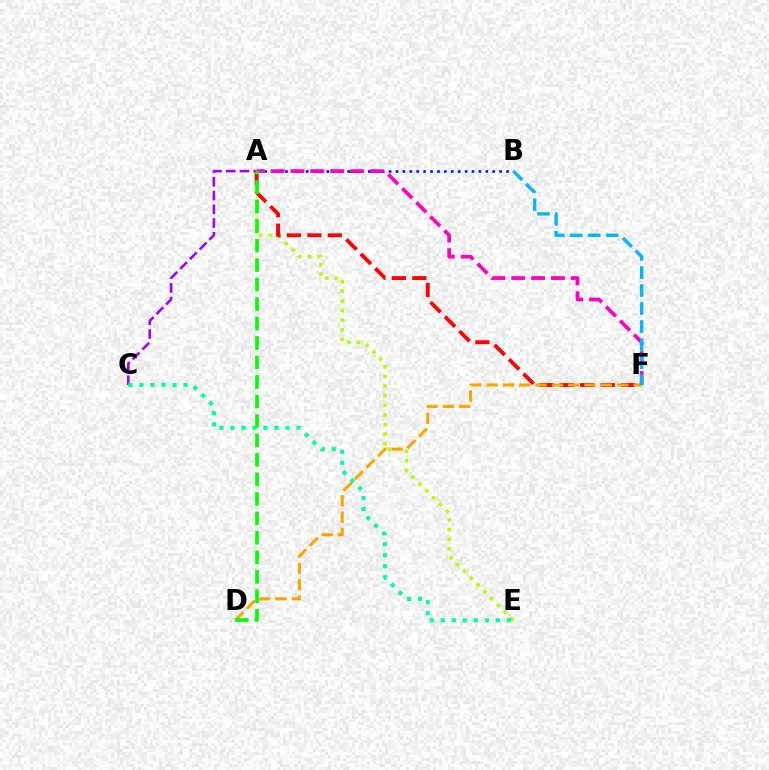{('A', 'E'): [{'color': '#b3ff00', 'line_style': 'dotted', 'thickness': 2.61}], ('A', 'C'): [{'color': '#9b00ff', 'line_style': 'dashed', 'thickness': 1.87}], ('A', 'F'): [{'color': '#ff0000', 'line_style': 'dashed', 'thickness': 2.78}, {'color': '#ff00bd', 'line_style': 'dashed', 'thickness': 2.69}], ('A', 'B'): [{'color': '#0010ff', 'line_style': 'dotted', 'thickness': 1.88}], ('D', 'F'): [{'color': '#ffa500', 'line_style': 'dashed', 'thickness': 2.21}], ('C', 'E'): [{'color': '#00ff9d', 'line_style': 'dotted', 'thickness': 2.99}], ('A', 'D'): [{'color': '#08ff00', 'line_style': 'dashed', 'thickness': 2.65}], ('B', 'F'): [{'color': '#00b5ff', 'line_style': 'dashed', 'thickness': 2.45}]}